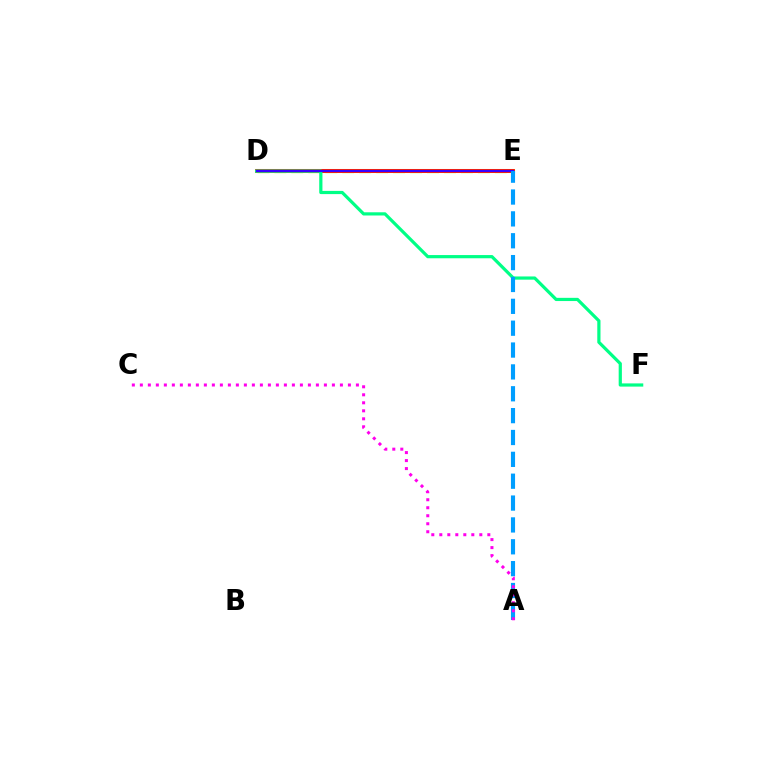{('D', 'E'): [{'color': '#4fff00', 'line_style': 'dashed', 'thickness': 2.3}, {'color': '#ffd500', 'line_style': 'solid', 'thickness': 2.92}, {'color': '#ff0000', 'line_style': 'solid', 'thickness': 2.65}, {'color': '#3700ff', 'line_style': 'solid', 'thickness': 1.59}], ('D', 'F'): [{'color': '#00ff86', 'line_style': 'solid', 'thickness': 2.31}], ('A', 'E'): [{'color': '#009eff', 'line_style': 'dashed', 'thickness': 2.97}], ('A', 'C'): [{'color': '#ff00ed', 'line_style': 'dotted', 'thickness': 2.17}]}